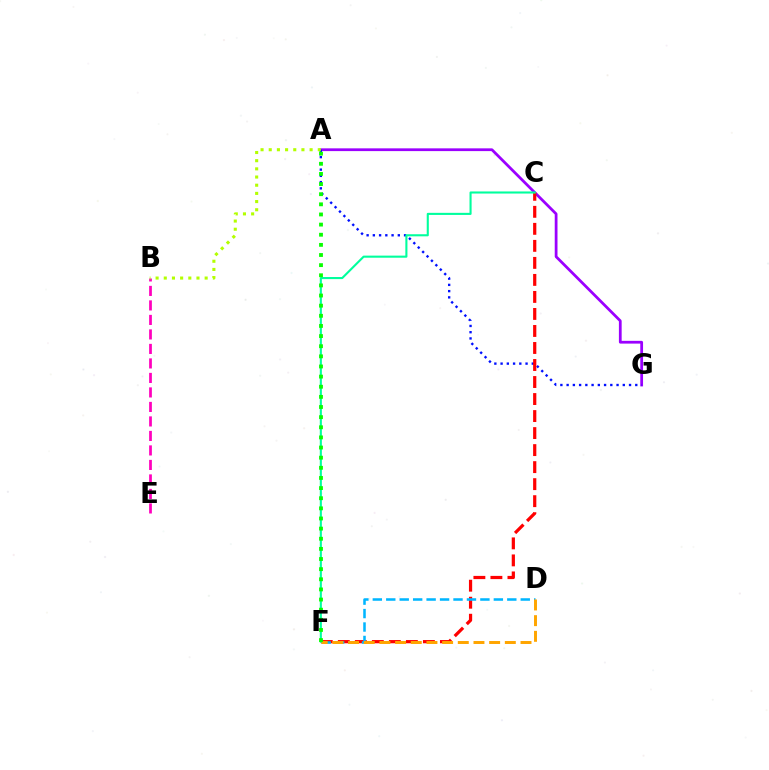{('A', 'G'): [{'color': '#9b00ff', 'line_style': 'solid', 'thickness': 1.99}, {'color': '#0010ff', 'line_style': 'dotted', 'thickness': 1.7}], ('B', 'E'): [{'color': '#ff00bd', 'line_style': 'dashed', 'thickness': 1.97}], ('C', 'F'): [{'color': '#ff0000', 'line_style': 'dashed', 'thickness': 2.31}, {'color': '#00ff9d', 'line_style': 'solid', 'thickness': 1.51}], ('A', 'B'): [{'color': '#b3ff00', 'line_style': 'dotted', 'thickness': 2.22}], ('D', 'F'): [{'color': '#00b5ff', 'line_style': 'dashed', 'thickness': 1.83}, {'color': '#ffa500', 'line_style': 'dashed', 'thickness': 2.13}], ('A', 'F'): [{'color': '#08ff00', 'line_style': 'dotted', 'thickness': 2.75}]}